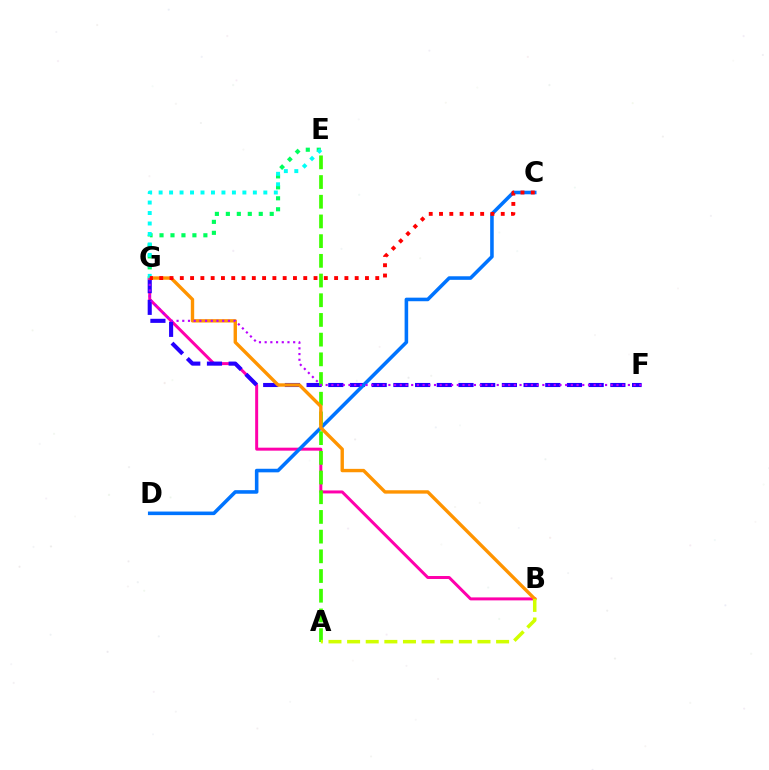{('E', 'G'): [{'color': '#00ff5c', 'line_style': 'dotted', 'thickness': 2.98}, {'color': '#00fff6', 'line_style': 'dotted', 'thickness': 2.85}], ('B', 'G'): [{'color': '#ff00ac', 'line_style': 'solid', 'thickness': 2.14}, {'color': '#ff9400', 'line_style': 'solid', 'thickness': 2.43}], ('F', 'G'): [{'color': '#2500ff', 'line_style': 'dashed', 'thickness': 2.95}, {'color': '#b900ff', 'line_style': 'dotted', 'thickness': 1.55}], ('C', 'D'): [{'color': '#0074ff', 'line_style': 'solid', 'thickness': 2.57}], ('A', 'E'): [{'color': '#3dff00', 'line_style': 'dashed', 'thickness': 2.68}], ('A', 'B'): [{'color': '#d1ff00', 'line_style': 'dashed', 'thickness': 2.53}], ('C', 'G'): [{'color': '#ff0000', 'line_style': 'dotted', 'thickness': 2.79}]}